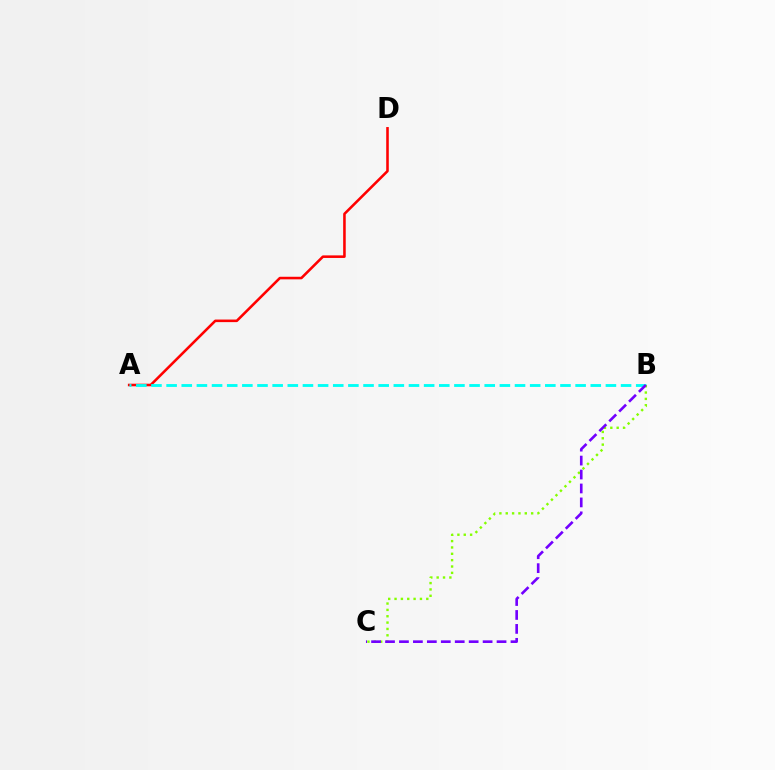{('A', 'D'): [{'color': '#ff0000', 'line_style': 'solid', 'thickness': 1.85}], ('A', 'B'): [{'color': '#00fff6', 'line_style': 'dashed', 'thickness': 2.06}], ('B', 'C'): [{'color': '#84ff00', 'line_style': 'dotted', 'thickness': 1.73}, {'color': '#7200ff', 'line_style': 'dashed', 'thickness': 1.89}]}